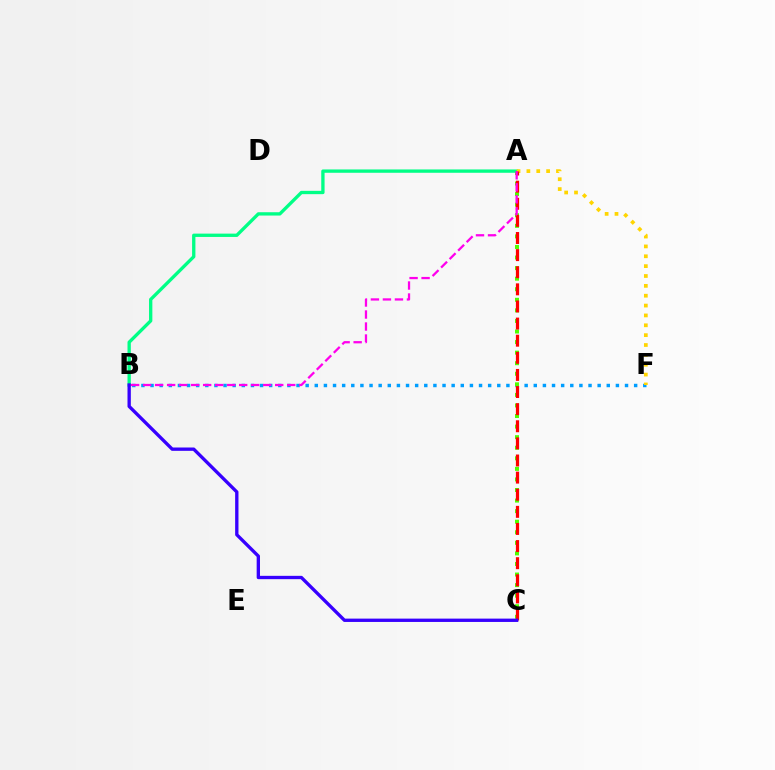{('B', 'F'): [{'color': '#009eff', 'line_style': 'dotted', 'thickness': 2.48}], ('A', 'C'): [{'color': '#4fff00', 'line_style': 'dotted', 'thickness': 2.87}, {'color': '#ff0000', 'line_style': 'dashed', 'thickness': 2.33}], ('A', 'B'): [{'color': '#00ff86', 'line_style': 'solid', 'thickness': 2.39}, {'color': '#ff00ed', 'line_style': 'dashed', 'thickness': 1.63}], ('A', 'F'): [{'color': '#ffd500', 'line_style': 'dotted', 'thickness': 2.68}], ('B', 'C'): [{'color': '#3700ff', 'line_style': 'solid', 'thickness': 2.4}]}